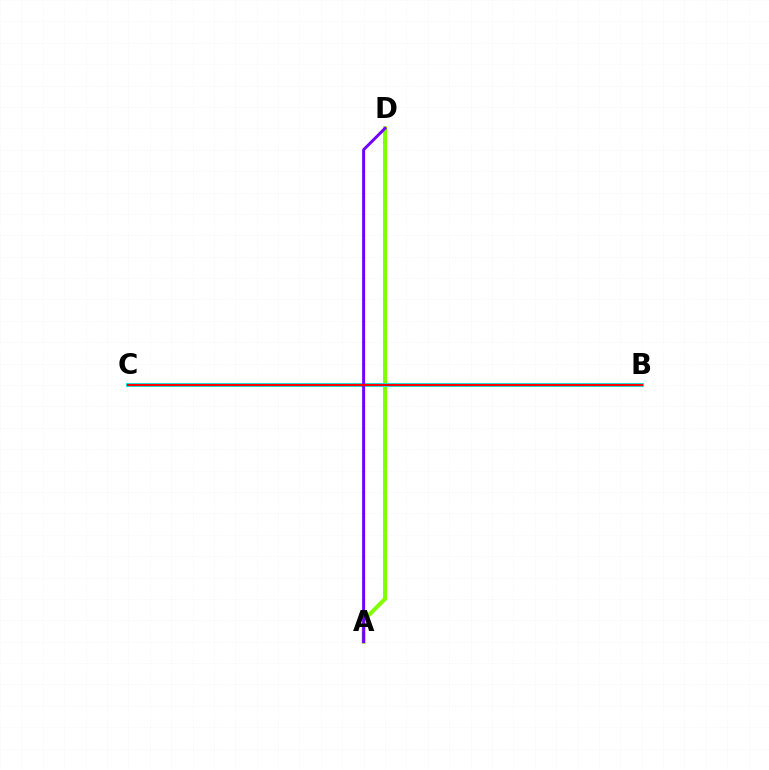{('A', 'D'): [{'color': '#84ff00', 'line_style': 'solid', 'thickness': 2.91}, {'color': '#7200ff', 'line_style': 'solid', 'thickness': 2.12}], ('B', 'C'): [{'color': '#00fff6', 'line_style': 'solid', 'thickness': 2.92}, {'color': '#ff0000', 'line_style': 'solid', 'thickness': 1.66}]}